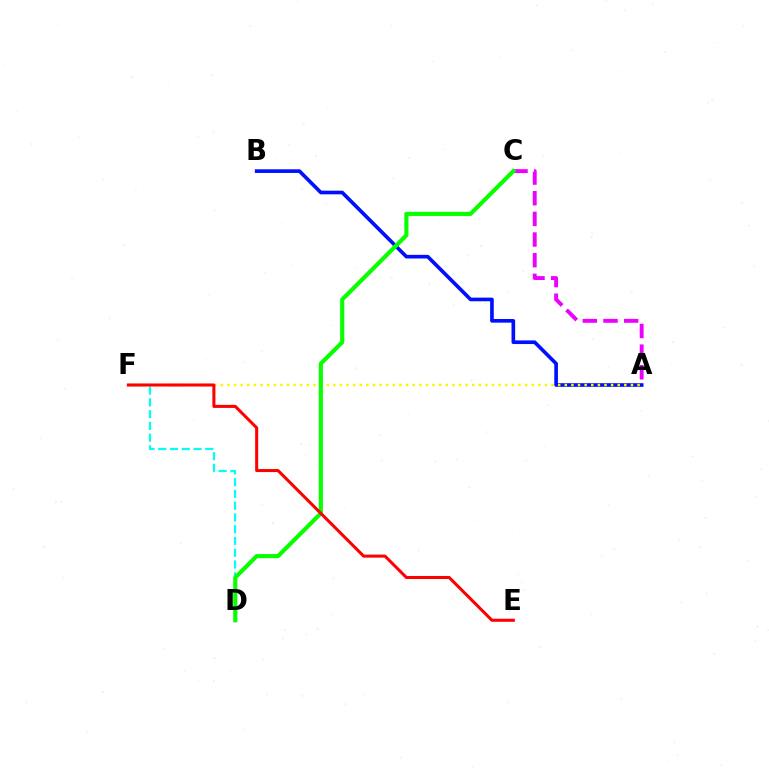{('A', 'B'): [{'color': '#0010ff', 'line_style': 'solid', 'thickness': 2.63}], ('A', 'C'): [{'color': '#ee00ff', 'line_style': 'dashed', 'thickness': 2.81}], ('D', 'F'): [{'color': '#00fff6', 'line_style': 'dashed', 'thickness': 1.6}], ('A', 'F'): [{'color': '#fcf500', 'line_style': 'dotted', 'thickness': 1.8}], ('C', 'D'): [{'color': '#08ff00', 'line_style': 'solid', 'thickness': 2.97}], ('E', 'F'): [{'color': '#ff0000', 'line_style': 'solid', 'thickness': 2.19}]}